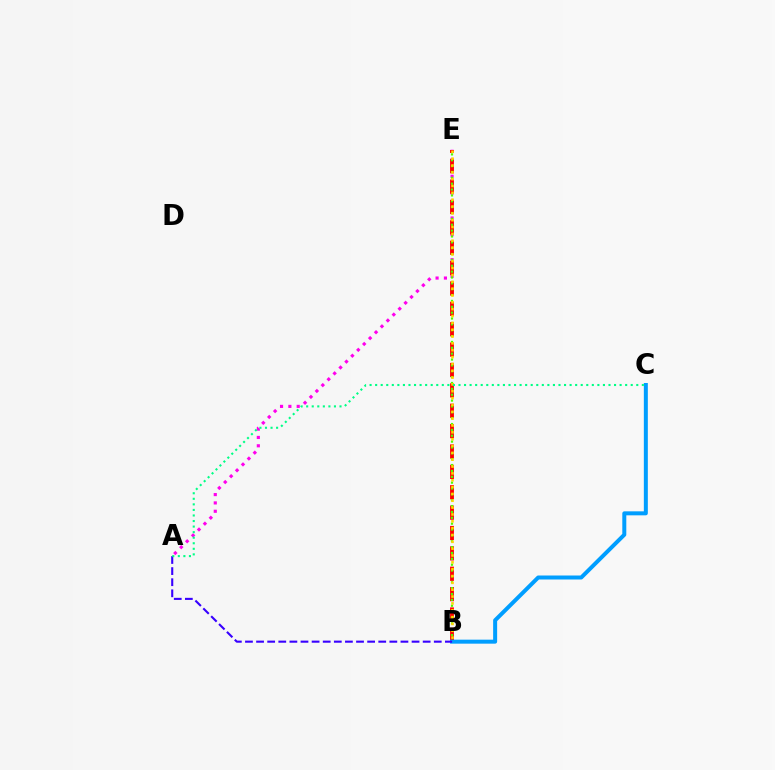{('A', 'E'): [{'color': '#ff00ed', 'line_style': 'dotted', 'thickness': 2.27}], ('B', 'E'): [{'color': '#ff0000', 'line_style': 'dashed', 'thickness': 2.77}, {'color': '#4fff00', 'line_style': 'dotted', 'thickness': 1.59}, {'color': '#ffd500', 'line_style': 'dotted', 'thickness': 1.86}], ('B', 'C'): [{'color': '#009eff', 'line_style': 'solid', 'thickness': 2.88}], ('A', 'B'): [{'color': '#3700ff', 'line_style': 'dashed', 'thickness': 1.51}], ('A', 'C'): [{'color': '#00ff86', 'line_style': 'dotted', 'thickness': 1.51}]}